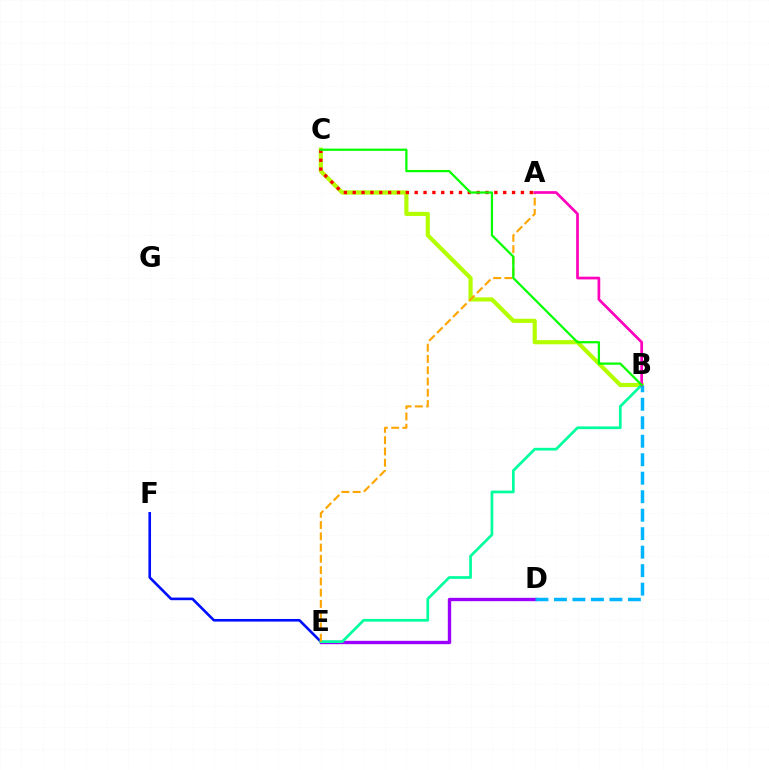{('E', 'F'): [{'color': '#0010ff', 'line_style': 'solid', 'thickness': 1.89}], ('B', 'C'): [{'color': '#b3ff00', 'line_style': 'solid', 'thickness': 2.99}, {'color': '#08ff00', 'line_style': 'solid', 'thickness': 1.62}], ('D', 'E'): [{'color': '#9b00ff', 'line_style': 'solid', 'thickness': 2.43}], ('B', 'E'): [{'color': '#00ff9d', 'line_style': 'solid', 'thickness': 1.95}], ('B', 'D'): [{'color': '#00b5ff', 'line_style': 'dashed', 'thickness': 2.51}], ('A', 'C'): [{'color': '#ff0000', 'line_style': 'dotted', 'thickness': 2.41}], ('A', 'E'): [{'color': '#ffa500', 'line_style': 'dashed', 'thickness': 1.53}], ('A', 'B'): [{'color': '#ff00bd', 'line_style': 'solid', 'thickness': 1.95}]}